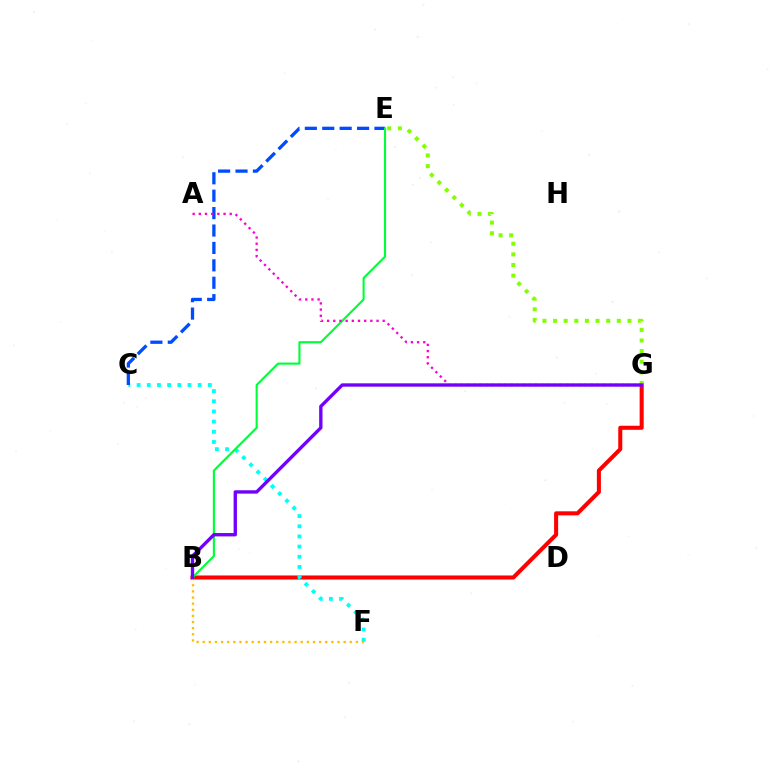{('B', 'G'): [{'color': '#ff0000', 'line_style': 'solid', 'thickness': 2.91}, {'color': '#7200ff', 'line_style': 'solid', 'thickness': 2.41}], ('C', 'F'): [{'color': '#00fff6', 'line_style': 'dotted', 'thickness': 2.76}], ('C', 'E'): [{'color': '#004bff', 'line_style': 'dashed', 'thickness': 2.36}], ('B', 'E'): [{'color': '#00ff39', 'line_style': 'solid', 'thickness': 1.54}], ('A', 'G'): [{'color': '#ff00cf', 'line_style': 'dotted', 'thickness': 1.68}], ('B', 'F'): [{'color': '#ffbd00', 'line_style': 'dotted', 'thickness': 1.66}], ('E', 'G'): [{'color': '#84ff00', 'line_style': 'dotted', 'thickness': 2.89}]}